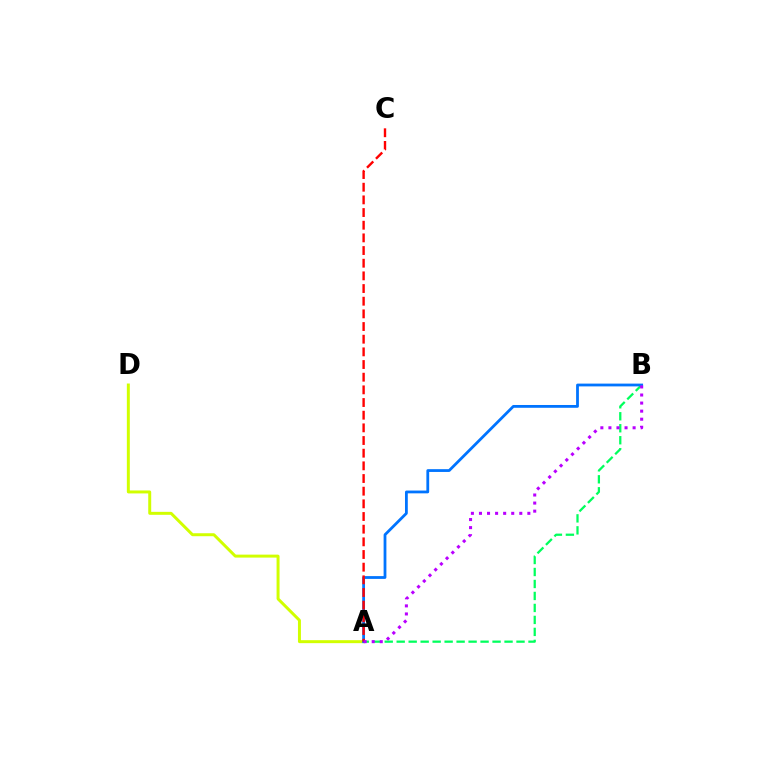{('A', 'D'): [{'color': '#d1ff00', 'line_style': 'solid', 'thickness': 2.14}], ('A', 'B'): [{'color': '#00ff5c', 'line_style': 'dashed', 'thickness': 1.63}, {'color': '#0074ff', 'line_style': 'solid', 'thickness': 2.01}, {'color': '#b900ff', 'line_style': 'dotted', 'thickness': 2.19}], ('A', 'C'): [{'color': '#ff0000', 'line_style': 'dashed', 'thickness': 1.72}]}